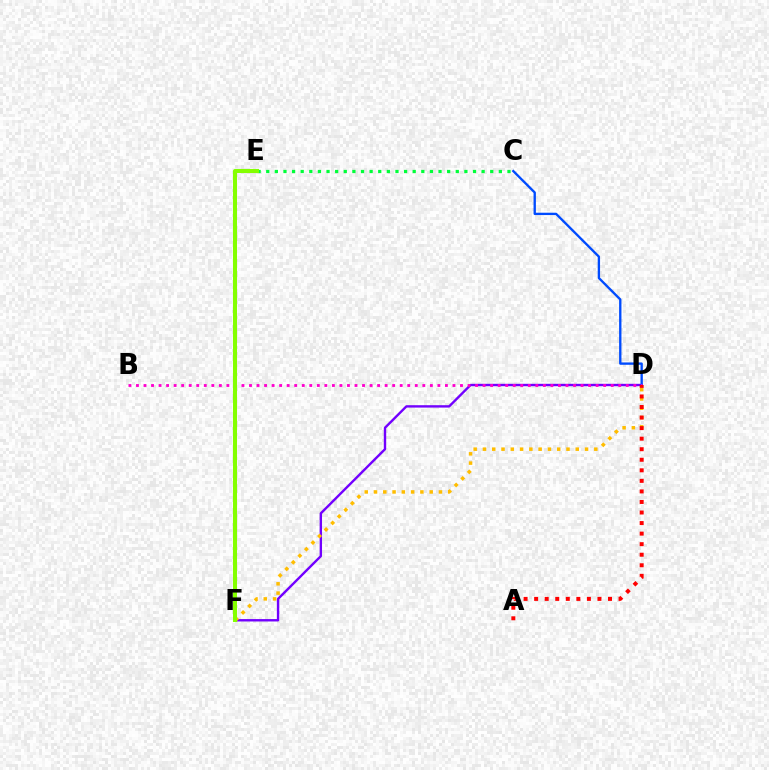{('D', 'F'): [{'color': '#7200ff', 'line_style': 'solid', 'thickness': 1.72}, {'color': '#ffbd00', 'line_style': 'dotted', 'thickness': 2.52}], ('C', 'D'): [{'color': '#004bff', 'line_style': 'solid', 'thickness': 1.69}], ('B', 'D'): [{'color': '#ff00cf', 'line_style': 'dotted', 'thickness': 2.05}], ('A', 'D'): [{'color': '#ff0000', 'line_style': 'dotted', 'thickness': 2.87}], ('C', 'E'): [{'color': '#00ff39', 'line_style': 'dotted', 'thickness': 2.34}], ('E', 'F'): [{'color': '#00fff6', 'line_style': 'dotted', 'thickness': 1.96}, {'color': '#84ff00', 'line_style': 'solid', 'thickness': 2.93}]}